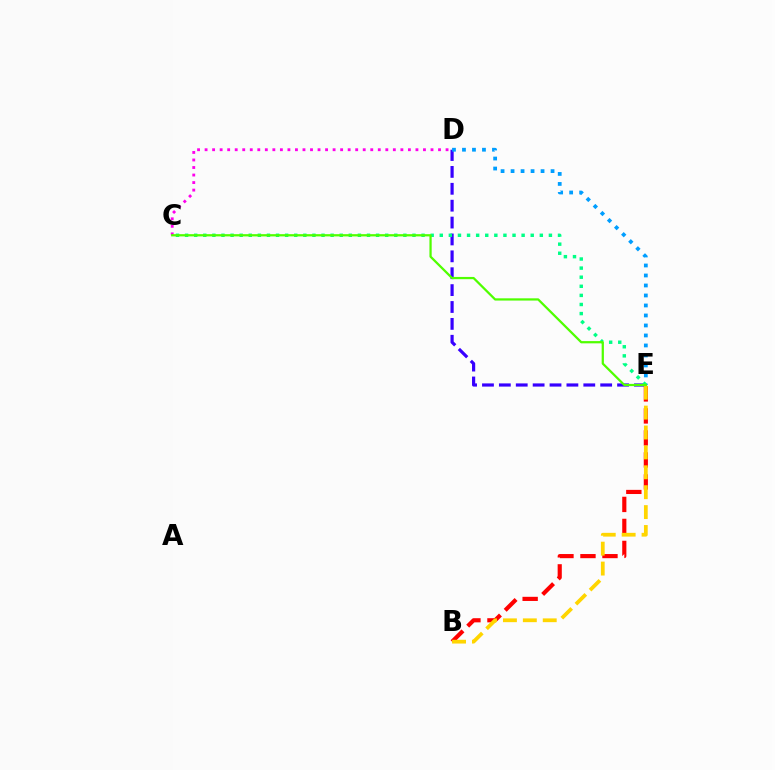{('D', 'E'): [{'color': '#3700ff', 'line_style': 'dashed', 'thickness': 2.29}, {'color': '#009eff', 'line_style': 'dotted', 'thickness': 2.72}], ('B', 'E'): [{'color': '#ff0000', 'line_style': 'dashed', 'thickness': 2.99}, {'color': '#ffd500', 'line_style': 'dashed', 'thickness': 2.7}], ('C', 'E'): [{'color': '#00ff86', 'line_style': 'dotted', 'thickness': 2.47}, {'color': '#4fff00', 'line_style': 'solid', 'thickness': 1.62}], ('C', 'D'): [{'color': '#ff00ed', 'line_style': 'dotted', 'thickness': 2.05}]}